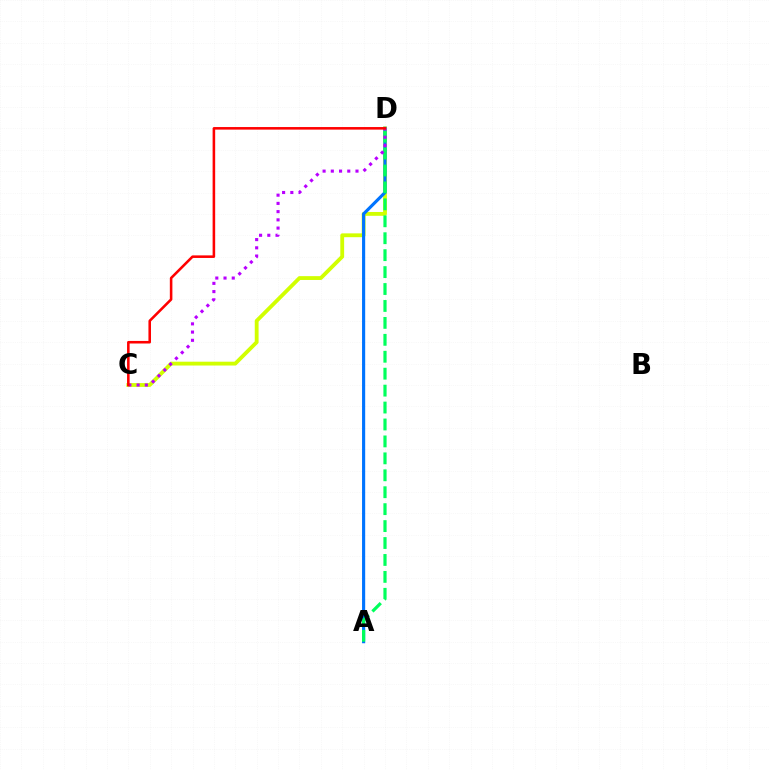{('C', 'D'): [{'color': '#d1ff00', 'line_style': 'solid', 'thickness': 2.76}, {'color': '#b900ff', 'line_style': 'dotted', 'thickness': 2.23}, {'color': '#ff0000', 'line_style': 'solid', 'thickness': 1.85}], ('A', 'D'): [{'color': '#0074ff', 'line_style': 'solid', 'thickness': 2.26}, {'color': '#00ff5c', 'line_style': 'dashed', 'thickness': 2.3}]}